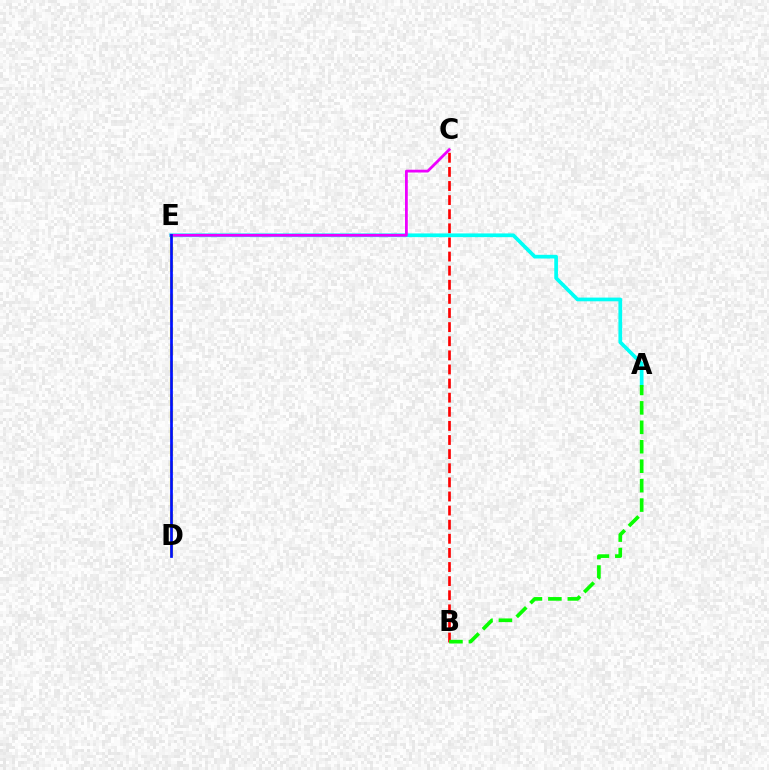{('B', 'C'): [{'color': '#ff0000', 'line_style': 'dashed', 'thickness': 1.92}], ('A', 'E'): [{'color': '#00fff6', 'line_style': 'solid', 'thickness': 2.67}], ('C', 'E'): [{'color': '#ee00ff', 'line_style': 'solid', 'thickness': 2.0}], ('A', 'B'): [{'color': '#08ff00', 'line_style': 'dashed', 'thickness': 2.64}], ('D', 'E'): [{'color': '#fcf500', 'line_style': 'dashed', 'thickness': 2.27}, {'color': '#0010ff', 'line_style': 'solid', 'thickness': 1.96}]}